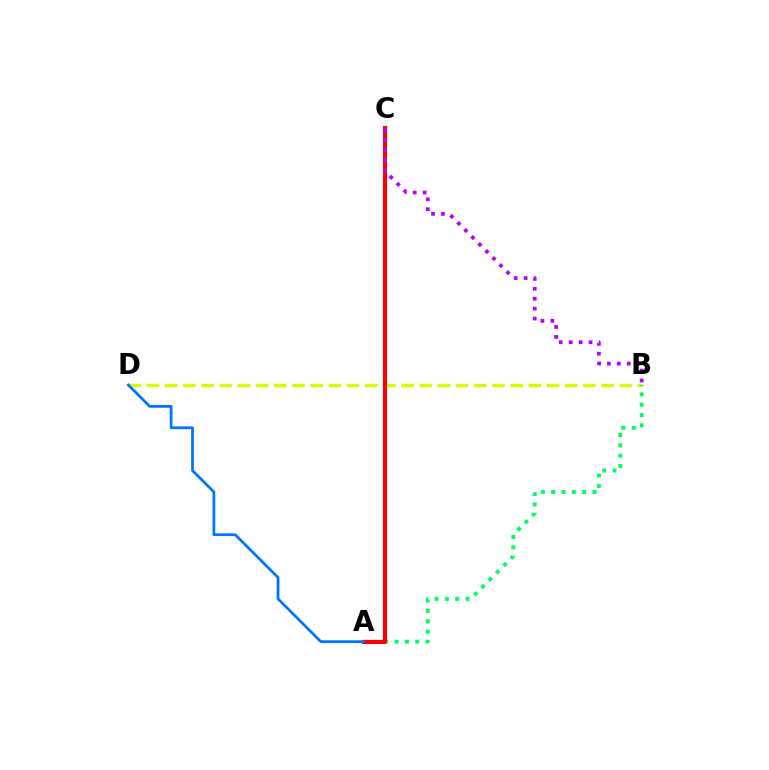{('B', 'D'): [{'color': '#d1ff00', 'line_style': 'dashed', 'thickness': 2.47}], ('A', 'B'): [{'color': '#00ff5c', 'line_style': 'dotted', 'thickness': 2.81}], ('A', 'C'): [{'color': '#ff0000', 'line_style': 'solid', 'thickness': 2.96}], ('B', 'C'): [{'color': '#b900ff', 'line_style': 'dotted', 'thickness': 2.7}], ('A', 'D'): [{'color': '#0074ff', 'line_style': 'solid', 'thickness': 1.98}]}